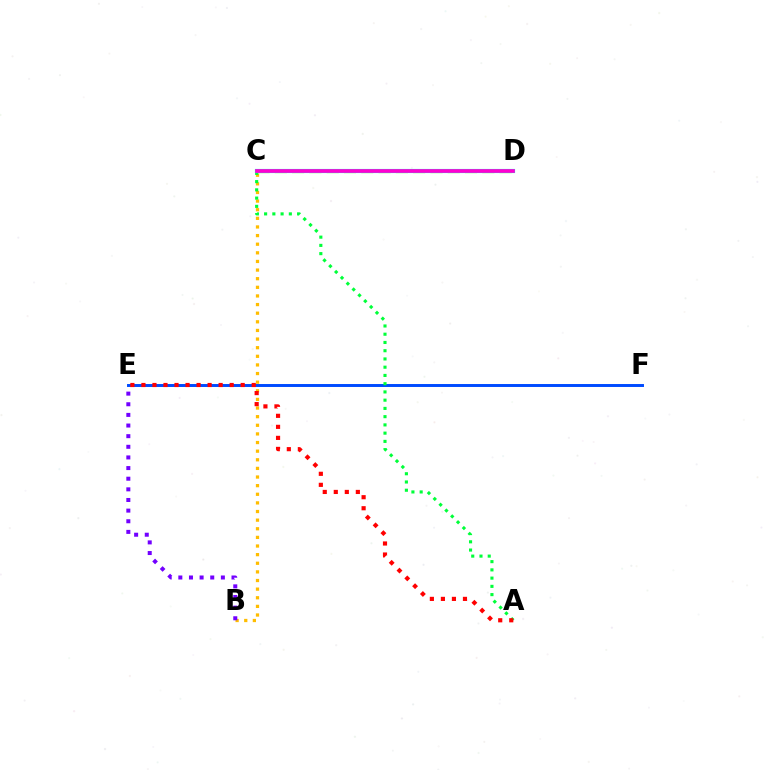{('C', 'D'): [{'color': '#84ff00', 'line_style': 'dashed', 'thickness': 2.35}, {'color': '#00fff6', 'line_style': 'solid', 'thickness': 2.99}, {'color': '#ff00cf', 'line_style': 'solid', 'thickness': 2.65}], ('B', 'C'): [{'color': '#ffbd00', 'line_style': 'dotted', 'thickness': 2.34}], ('B', 'E'): [{'color': '#7200ff', 'line_style': 'dotted', 'thickness': 2.89}], ('E', 'F'): [{'color': '#004bff', 'line_style': 'solid', 'thickness': 2.12}], ('A', 'C'): [{'color': '#00ff39', 'line_style': 'dotted', 'thickness': 2.24}], ('A', 'E'): [{'color': '#ff0000', 'line_style': 'dotted', 'thickness': 3.0}]}